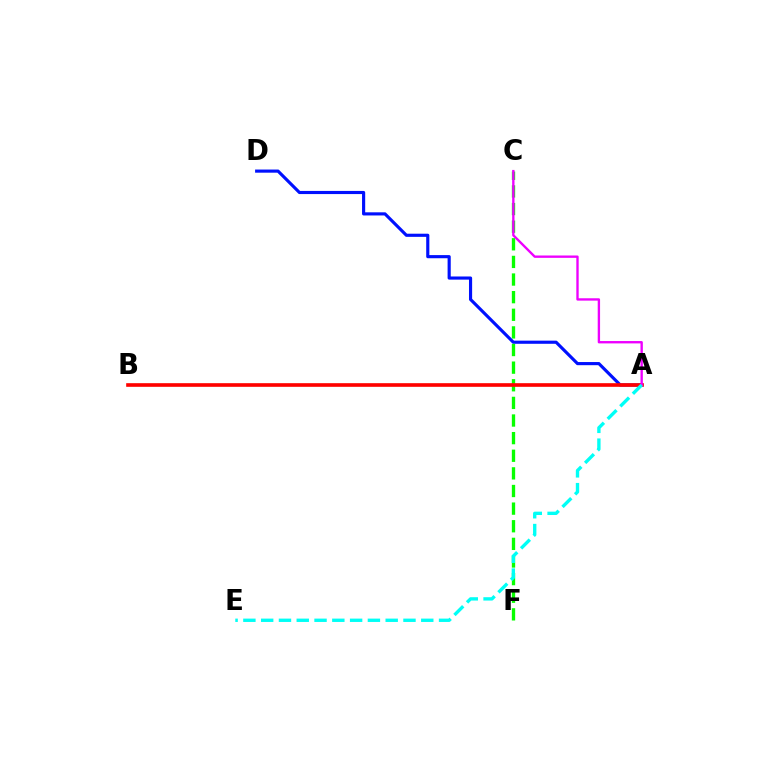{('A', 'D'): [{'color': '#0010ff', 'line_style': 'solid', 'thickness': 2.26}], ('C', 'F'): [{'color': '#08ff00', 'line_style': 'dashed', 'thickness': 2.39}], ('A', 'B'): [{'color': '#fcf500', 'line_style': 'solid', 'thickness': 1.58}, {'color': '#ff0000', 'line_style': 'solid', 'thickness': 2.61}], ('A', 'C'): [{'color': '#ee00ff', 'line_style': 'solid', 'thickness': 1.7}], ('A', 'E'): [{'color': '#00fff6', 'line_style': 'dashed', 'thickness': 2.42}]}